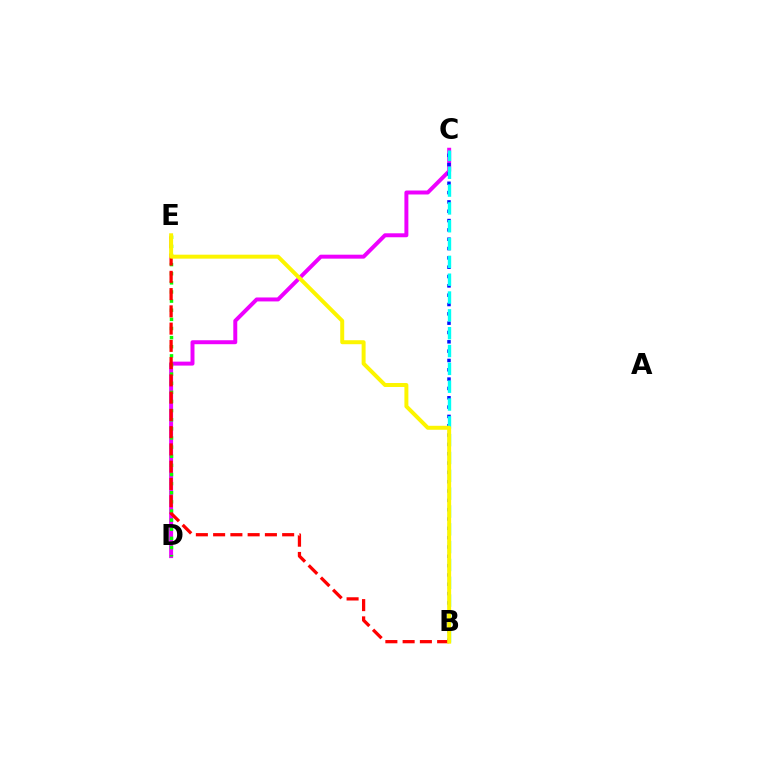{('C', 'D'): [{'color': '#ee00ff', 'line_style': 'solid', 'thickness': 2.85}], ('B', 'C'): [{'color': '#0010ff', 'line_style': 'dotted', 'thickness': 2.53}, {'color': '#00fff6', 'line_style': 'dashed', 'thickness': 2.42}], ('D', 'E'): [{'color': '#08ff00', 'line_style': 'dotted', 'thickness': 2.48}], ('B', 'E'): [{'color': '#ff0000', 'line_style': 'dashed', 'thickness': 2.34}, {'color': '#fcf500', 'line_style': 'solid', 'thickness': 2.86}]}